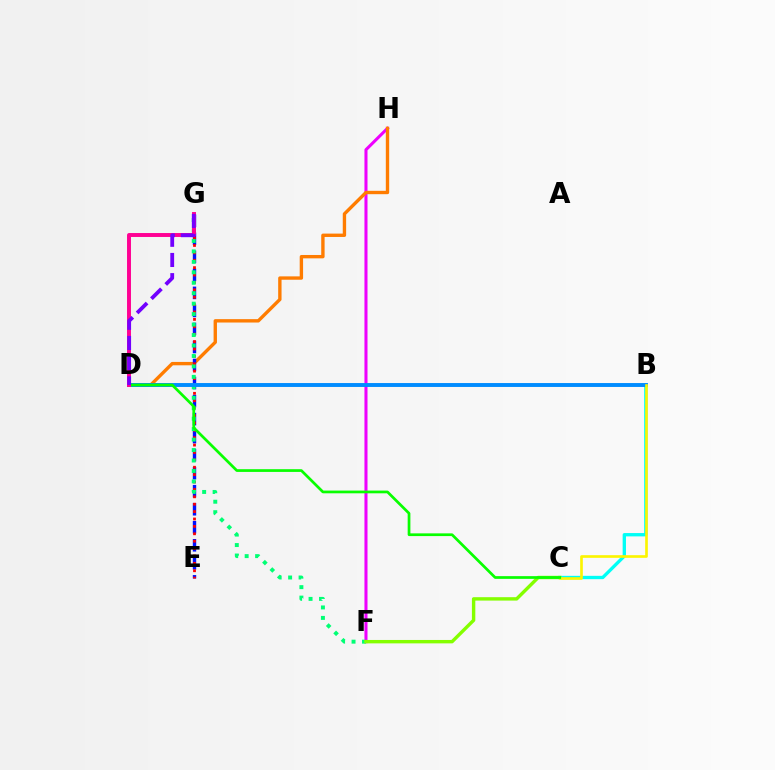{('F', 'H'): [{'color': '#ee00ff', 'line_style': 'solid', 'thickness': 2.2}], ('D', 'H'): [{'color': '#ff7c00', 'line_style': 'solid', 'thickness': 2.43}], ('E', 'G'): [{'color': '#0010ff', 'line_style': 'dashed', 'thickness': 2.45}, {'color': '#ff0000', 'line_style': 'dotted', 'thickness': 2.01}], ('B', 'C'): [{'color': '#00fff6', 'line_style': 'solid', 'thickness': 2.39}, {'color': '#fcf500', 'line_style': 'solid', 'thickness': 1.91}], ('F', 'G'): [{'color': '#00ff74', 'line_style': 'dotted', 'thickness': 2.84}], ('B', 'D'): [{'color': '#008cff', 'line_style': 'solid', 'thickness': 2.81}], ('C', 'F'): [{'color': '#84ff00', 'line_style': 'solid', 'thickness': 2.45}], ('C', 'D'): [{'color': '#08ff00', 'line_style': 'solid', 'thickness': 1.96}], ('D', 'G'): [{'color': '#ff0094', 'line_style': 'solid', 'thickness': 2.83}, {'color': '#7200ff', 'line_style': 'dashed', 'thickness': 2.74}]}